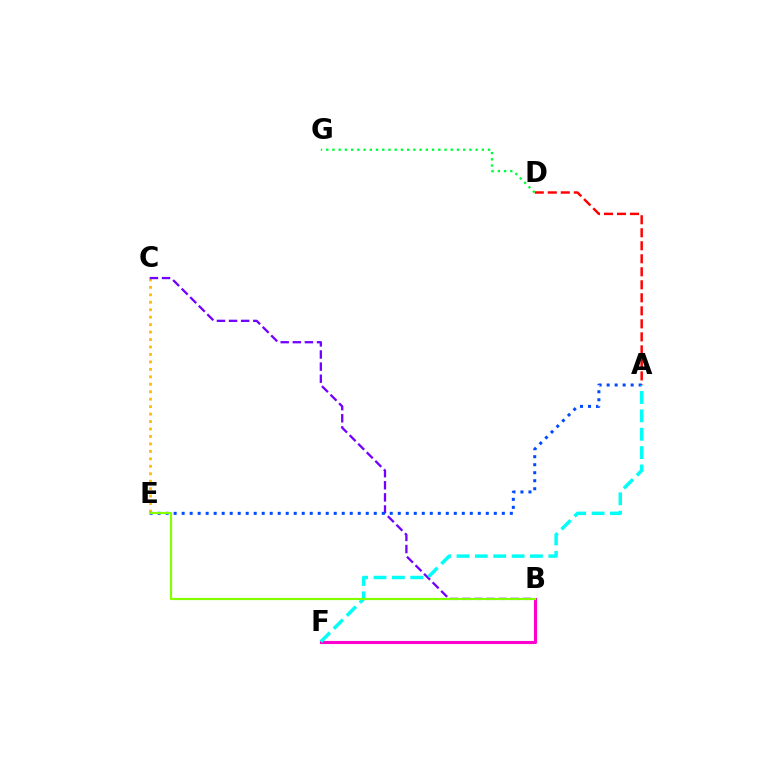{('A', 'D'): [{'color': '#ff0000', 'line_style': 'dashed', 'thickness': 1.77}], ('C', 'E'): [{'color': '#ffbd00', 'line_style': 'dotted', 'thickness': 2.03}], ('B', 'F'): [{'color': '#ff00cf', 'line_style': 'solid', 'thickness': 2.23}], ('B', 'C'): [{'color': '#7200ff', 'line_style': 'dashed', 'thickness': 1.64}], ('D', 'G'): [{'color': '#00ff39', 'line_style': 'dotted', 'thickness': 1.69}], ('A', 'E'): [{'color': '#004bff', 'line_style': 'dotted', 'thickness': 2.17}], ('A', 'F'): [{'color': '#00fff6', 'line_style': 'dashed', 'thickness': 2.5}], ('B', 'E'): [{'color': '#84ff00', 'line_style': 'solid', 'thickness': 1.57}]}